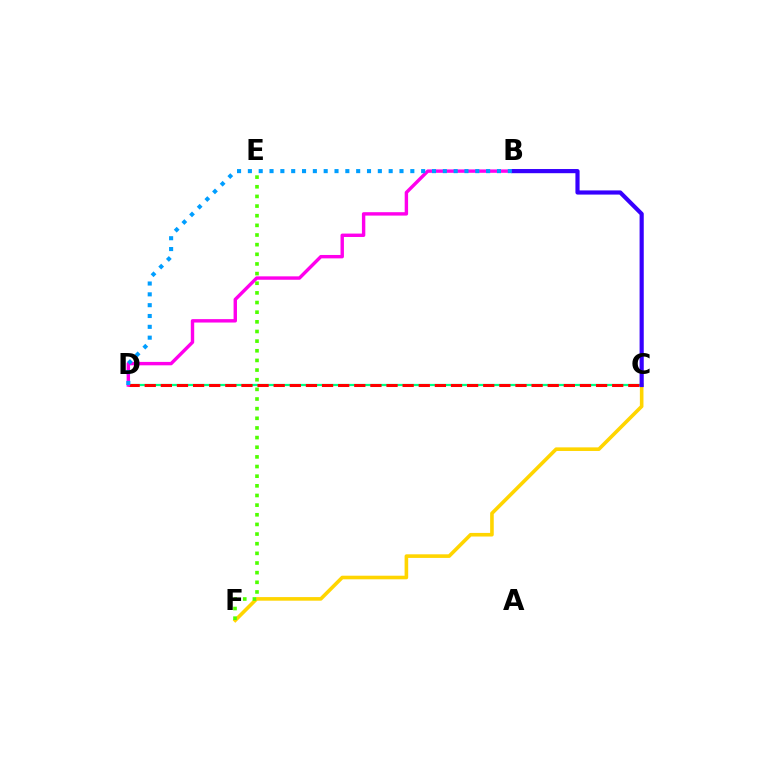{('C', 'F'): [{'color': '#ffd500', 'line_style': 'solid', 'thickness': 2.59}], ('C', 'D'): [{'color': '#00ff86', 'line_style': 'solid', 'thickness': 1.6}, {'color': '#ff0000', 'line_style': 'dashed', 'thickness': 2.19}], ('B', 'D'): [{'color': '#ff00ed', 'line_style': 'solid', 'thickness': 2.45}, {'color': '#009eff', 'line_style': 'dotted', 'thickness': 2.94}], ('E', 'F'): [{'color': '#4fff00', 'line_style': 'dotted', 'thickness': 2.62}], ('B', 'C'): [{'color': '#3700ff', 'line_style': 'solid', 'thickness': 3.0}]}